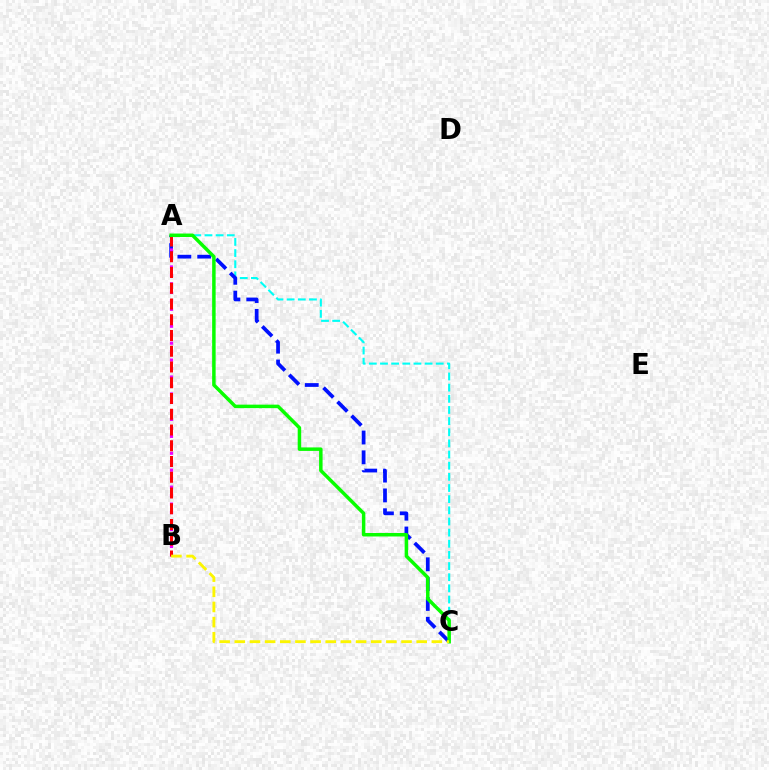{('A', 'C'): [{'color': '#00fff6', 'line_style': 'dashed', 'thickness': 1.51}, {'color': '#0010ff', 'line_style': 'dashed', 'thickness': 2.69}, {'color': '#08ff00', 'line_style': 'solid', 'thickness': 2.51}], ('A', 'B'): [{'color': '#ee00ff', 'line_style': 'dotted', 'thickness': 2.3}, {'color': '#ff0000', 'line_style': 'dashed', 'thickness': 2.14}], ('B', 'C'): [{'color': '#fcf500', 'line_style': 'dashed', 'thickness': 2.06}]}